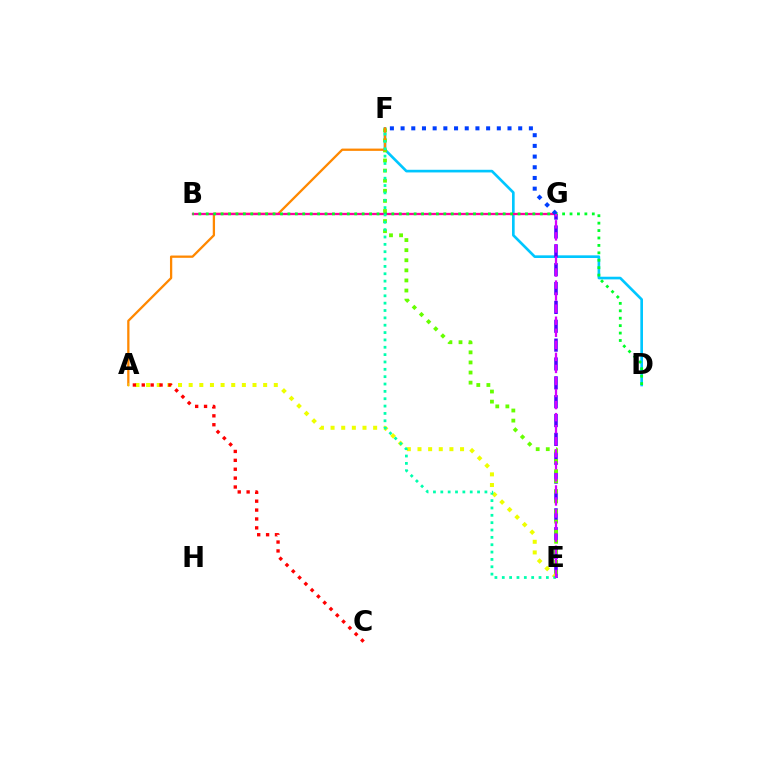{('D', 'F'): [{'color': '#00c7ff', 'line_style': 'solid', 'thickness': 1.91}], ('E', 'G'): [{'color': '#4f00ff', 'line_style': 'dashed', 'thickness': 2.56}, {'color': '#d600ff', 'line_style': 'dashed', 'thickness': 1.64}], ('E', 'F'): [{'color': '#66ff00', 'line_style': 'dotted', 'thickness': 2.74}, {'color': '#00ffaf', 'line_style': 'dotted', 'thickness': 2.0}], ('A', 'F'): [{'color': '#ff8800', 'line_style': 'solid', 'thickness': 1.65}], ('A', 'E'): [{'color': '#eeff00', 'line_style': 'dotted', 'thickness': 2.89}], ('B', 'G'): [{'color': '#ff00a0', 'line_style': 'solid', 'thickness': 1.65}], ('B', 'D'): [{'color': '#00ff27', 'line_style': 'dotted', 'thickness': 2.02}], ('A', 'C'): [{'color': '#ff0000', 'line_style': 'dotted', 'thickness': 2.42}], ('F', 'G'): [{'color': '#003fff', 'line_style': 'dotted', 'thickness': 2.9}]}